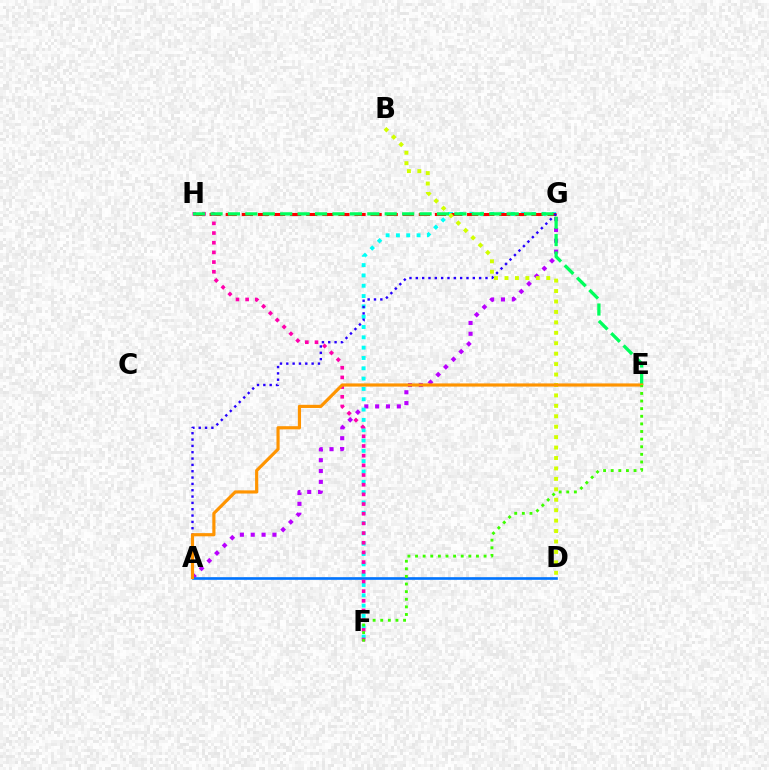{('A', 'G'): [{'color': '#b900ff', 'line_style': 'dotted', 'thickness': 2.95}, {'color': '#2500ff', 'line_style': 'dotted', 'thickness': 1.72}], ('F', 'G'): [{'color': '#00fff6', 'line_style': 'dotted', 'thickness': 2.8}], ('A', 'D'): [{'color': '#0074ff', 'line_style': 'solid', 'thickness': 1.9}], ('G', 'H'): [{'color': '#ff0000', 'line_style': 'dashed', 'thickness': 2.19}], ('F', 'H'): [{'color': '#ff00ac', 'line_style': 'dotted', 'thickness': 2.63}], ('B', 'D'): [{'color': '#d1ff00', 'line_style': 'dotted', 'thickness': 2.84}], ('E', 'H'): [{'color': '#00ff5c', 'line_style': 'dashed', 'thickness': 2.37}], ('A', 'E'): [{'color': '#ff9400', 'line_style': 'solid', 'thickness': 2.28}], ('E', 'F'): [{'color': '#3dff00', 'line_style': 'dotted', 'thickness': 2.07}]}